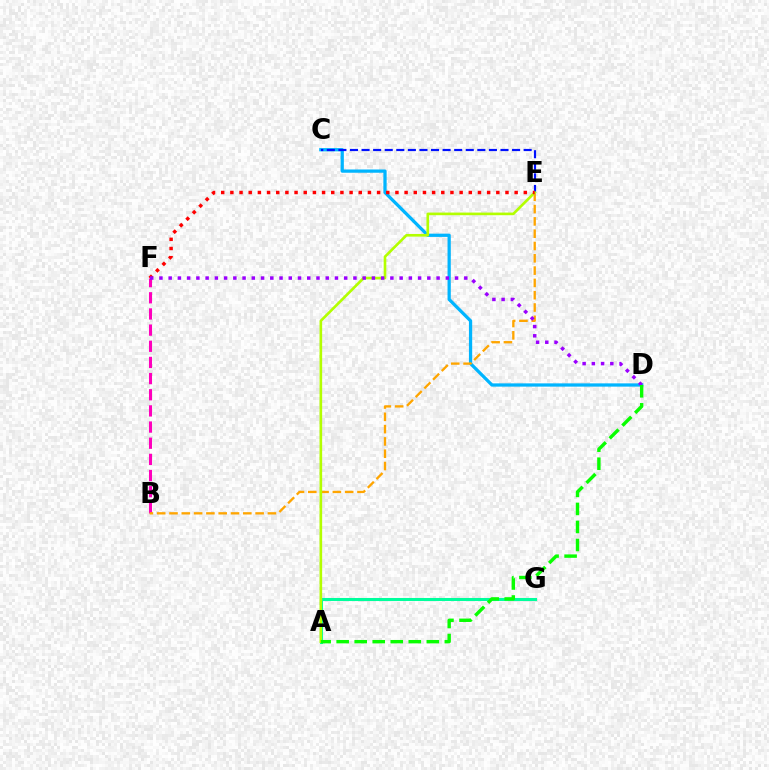{('A', 'G'): [{'color': '#00ff9d', 'line_style': 'solid', 'thickness': 2.2}], ('B', 'F'): [{'color': '#ff00bd', 'line_style': 'dashed', 'thickness': 2.2}], ('C', 'D'): [{'color': '#00b5ff', 'line_style': 'solid', 'thickness': 2.34}], ('B', 'E'): [{'color': '#ffa500', 'line_style': 'dashed', 'thickness': 1.67}], ('C', 'E'): [{'color': '#0010ff', 'line_style': 'dashed', 'thickness': 1.57}], ('A', 'E'): [{'color': '#b3ff00', 'line_style': 'solid', 'thickness': 1.9}], ('E', 'F'): [{'color': '#ff0000', 'line_style': 'dotted', 'thickness': 2.49}], ('D', 'F'): [{'color': '#9b00ff', 'line_style': 'dotted', 'thickness': 2.51}], ('A', 'D'): [{'color': '#08ff00', 'line_style': 'dashed', 'thickness': 2.45}]}